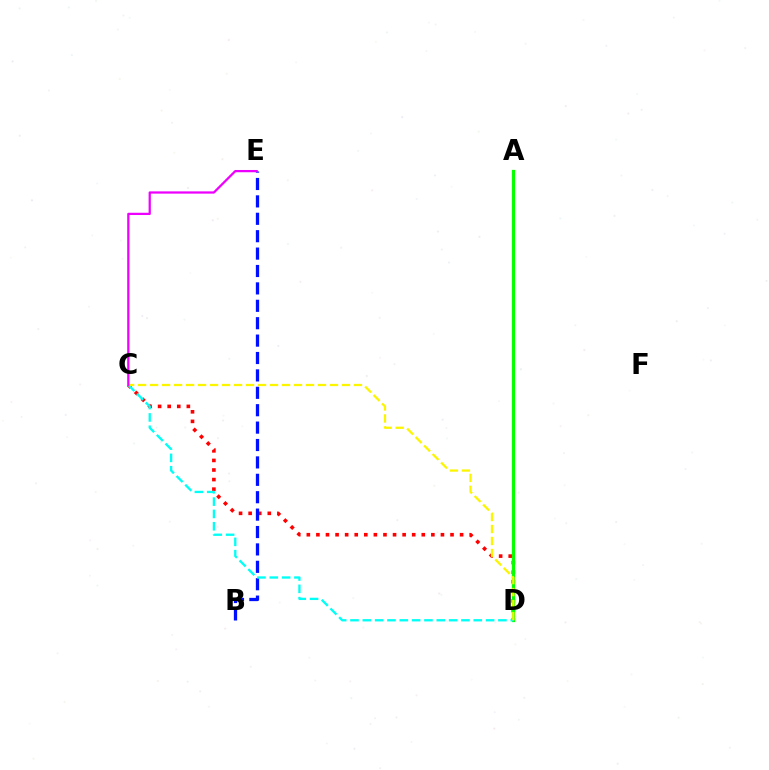{('C', 'D'): [{'color': '#ff0000', 'line_style': 'dotted', 'thickness': 2.6}, {'color': '#00fff6', 'line_style': 'dashed', 'thickness': 1.67}, {'color': '#fcf500', 'line_style': 'dashed', 'thickness': 1.63}], ('B', 'E'): [{'color': '#0010ff', 'line_style': 'dashed', 'thickness': 2.36}], ('A', 'D'): [{'color': '#08ff00', 'line_style': 'solid', 'thickness': 2.35}], ('C', 'E'): [{'color': '#ee00ff', 'line_style': 'solid', 'thickness': 1.63}]}